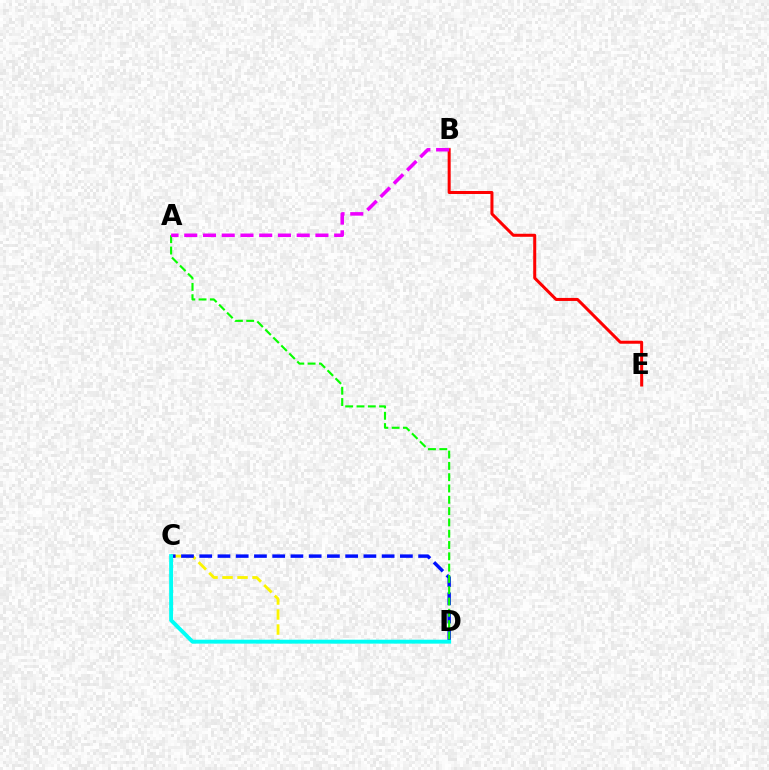{('C', 'D'): [{'color': '#fcf500', 'line_style': 'dashed', 'thickness': 2.04}, {'color': '#0010ff', 'line_style': 'dashed', 'thickness': 2.48}, {'color': '#00fff6', 'line_style': 'solid', 'thickness': 2.82}], ('A', 'D'): [{'color': '#08ff00', 'line_style': 'dashed', 'thickness': 1.54}], ('B', 'E'): [{'color': '#ff0000', 'line_style': 'solid', 'thickness': 2.17}], ('A', 'B'): [{'color': '#ee00ff', 'line_style': 'dashed', 'thickness': 2.55}]}